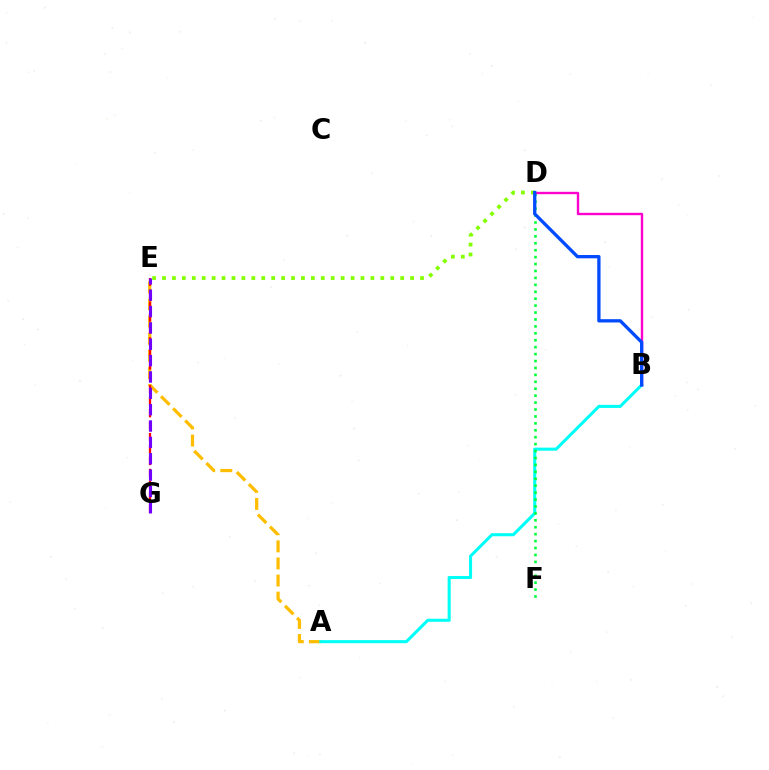{('A', 'E'): [{'color': '#ffbd00', 'line_style': 'dashed', 'thickness': 2.32}], ('E', 'G'): [{'color': '#ff0000', 'line_style': 'dashed', 'thickness': 1.62}, {'color': '#7200ff', 'line_style': 'dashed', 'thickness': 2.22}], ('A', 'B'): [{'color': '#00fff6', 'line_style': 'solid', 'thickness': 2.2}], ('D', 'F'): [{'color': '#00ff39', 'line_style': 'dotted', 'thickness': 1.88}], ('B', 'D'): [{'color': '#ff00cf', 'line_style': 'solid', 'thickness': 1.71}, {'color': '#004bff', 'line_style': 'solid', 'thickness': 2.38}], ('D', 'E'): [{'color': '#84ff00', 'line_style': 'dotted', 'thickness': 2.7}]}